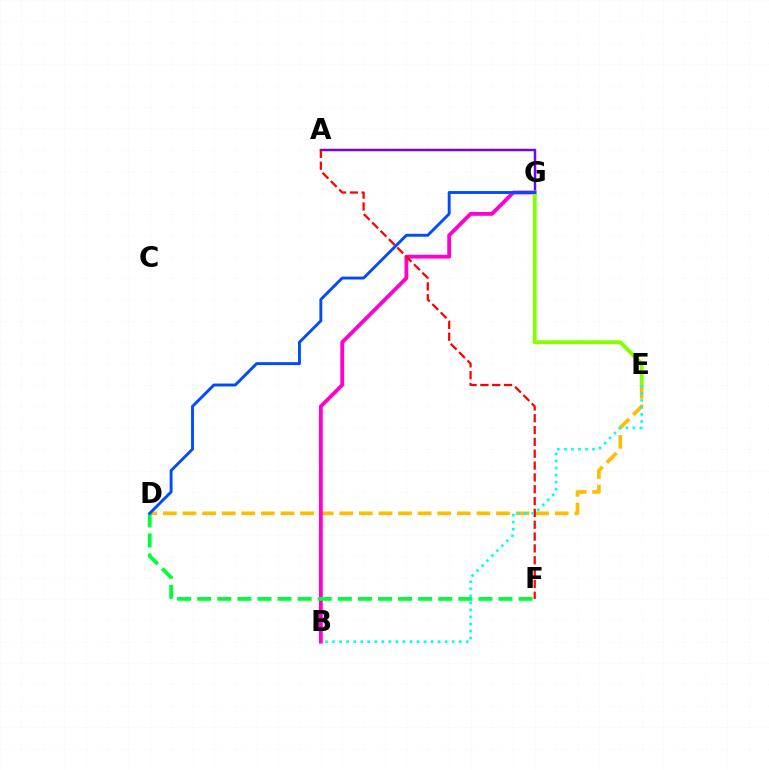{('A', 'G'): [{'color': '#7200ff', 'line_style': 'solid', 'thickness': 1.77}], ('D', 'E'): [{'color': '#ffbd00', 'line_style': 'dashed', 'thickness': 2.66}], ('B', 'G'): [{'color': '#ff00cf', 'line_style': 'solid', 'thickness': 2.75}], ('A', 'F'): [{'color': '#ff0000', 'line_style': 'dashed', 'thickness': 1.61}], ('E', 'G'): [{'color': '#84ff00', 'line_style': 'solid', 'thickness': 2.78}], ('D', 'F'): [{'color': '#00ff39', 'line_style': 'dashed', 'thickness': 2.73}], ('B', 'E'): [{'color': '#00fff6', 'line_style': 'dotted', 'thickness': 1.91}], ('D', 'G'): [{'color': '#004bff', 'line_style': 'solid', 'thickness': 2.09}]}